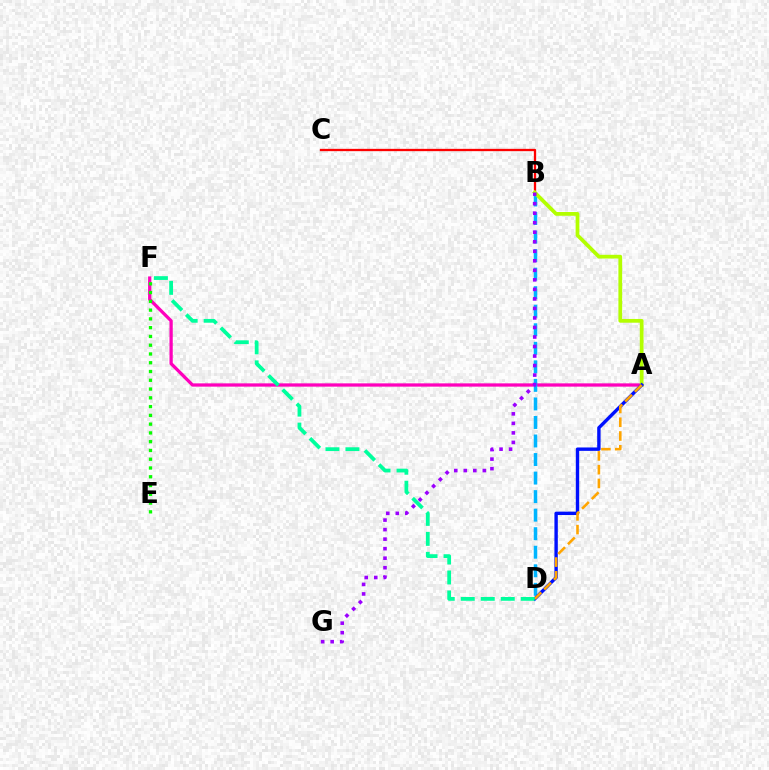{('B', 'C'): [{'color': '#ff0000', 'line_style': 'solid', 'thickness': 1.66}], ('A', 'F'): [{'color': '#ff00bd', 'line_style': 'solid', 'thickness': 2.36}], ('B', 'D'): [{'color': '#00b5ff', 'line_style': 'dashed', 'thickness': 2.52}], ('A', 'B'): [{'color': '#b3ff00', 'line_style': 'solid', 'thickness': 2.7}], ('A', 'D'): [{'color': '#0010ff', 'line_style': 'solid', 'thickness': 2.44}, {'color': '#ffa500', 'line_style': 'dashed', 'thickness': 1.87}], ('E', 'F'): [{'color': '#08ff00', 'line_style': 'dotted', 'thickness': 2.38}], ('B', 'G'): [{'color': '#9b00ff', 'line_style': 'dotted', 'thickness': 2.59}], ('D', 'F'): [{'color': '#00ff9d', 'line_style': 'dashed', 'thickness': 2.72}]}